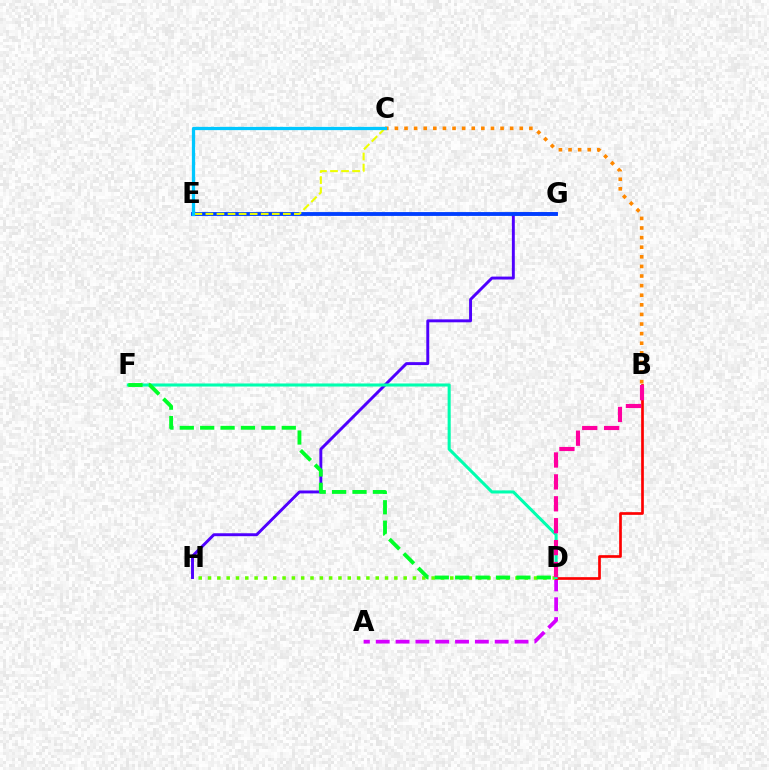{('G', 'H'): [{'color': '#4f00ff', 'line_style': 'solid', 'thickness': 2.11}], ('A', 'D'): [{'color': '#d600ff', 'line_style': 'dashed', 'thickness': 2.69}], ('E', 'G'): [{'color': '#003fff', 'line_style': 'solid', 'thickness': 2.77}], ('D', 'H'): [{'color': '#66ff00', 'line_style': 'dotted', 'thickness': 2.53}], ('B', 'D'): [{'color': '#ff0000', 'line_style': 'solid', 'thickness': 1.94}, {'color': '#ff00a0', 'line_style': 'dashed', 'thickness': 2.98}], ('C', 'E'): [{'color': '#eeff00', 'line_style': 'dashed', 'thickness': 1.5}, {'color': '#00c7ff', 'line_style': 'solid', 'thickness': 2.34}], ('D', 'F'): [{'color': '#00ffaf', 'line_style': 'solid', 'thickness': 2.21}, {'color': '#00ff27', 'line_style': 'dashed', 'thickness': 2.77}], ('B', 'C'): [{'color': '#ff8800', 'line_style': 'dotted', 'thickness': 2.61}]}